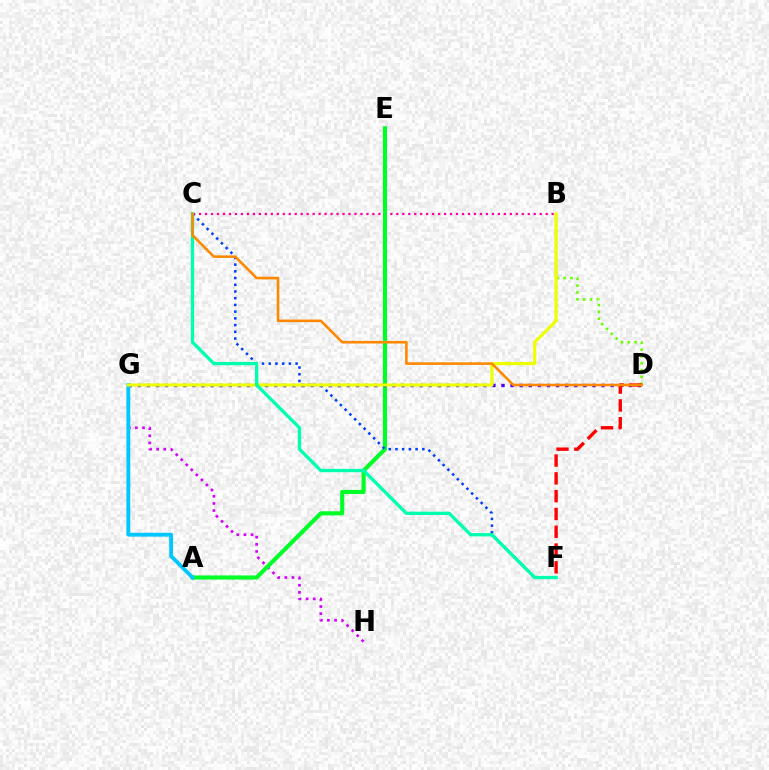{('B', 'D'): [{'color': '#66ff00', 'line_style': 'dotted', 'thickness': 1.85}], ('B', 'C'): [{'color': '#ff00a0', 'line_style': 'dotted', 'thickness': 1.62}], ('G', 'H'): [{'color': '#d600ff', 'line_style': 'dotted', 'thickness': 1.93}], ('A', 'E'): [{'color': '#00ff27', 'line_style': 'solid', 'thickness': 2.97}], ('D', 'G'): [{'color': '#4f00ff', 'line_style': 'dotted', 'thickness': 2.47}], ('C', 'F'): [{'color': '#003fff', 'line_style': 'dotted', 'thickness': 1.83}, {'color': '#00ffaf', 'line_style': 'solid', 'thickness': 2.39}], ('A', 'G'): [{'color': '#00c7ff', 'line_style': 'solid', 'thickness': 2.77}], ('B', 'G'): [{'color': '#eeff00', 'line_style': 'solid', 'thickness': 2.29}], ('D', 'F'): [{'color': '#ff0000', 'line_style': 'dashed', 'thickness': 2.42}], ('C', 'D'): [{'color': '#ff8800', 'line_style': 'solid', 'thickness': 1.87}]}